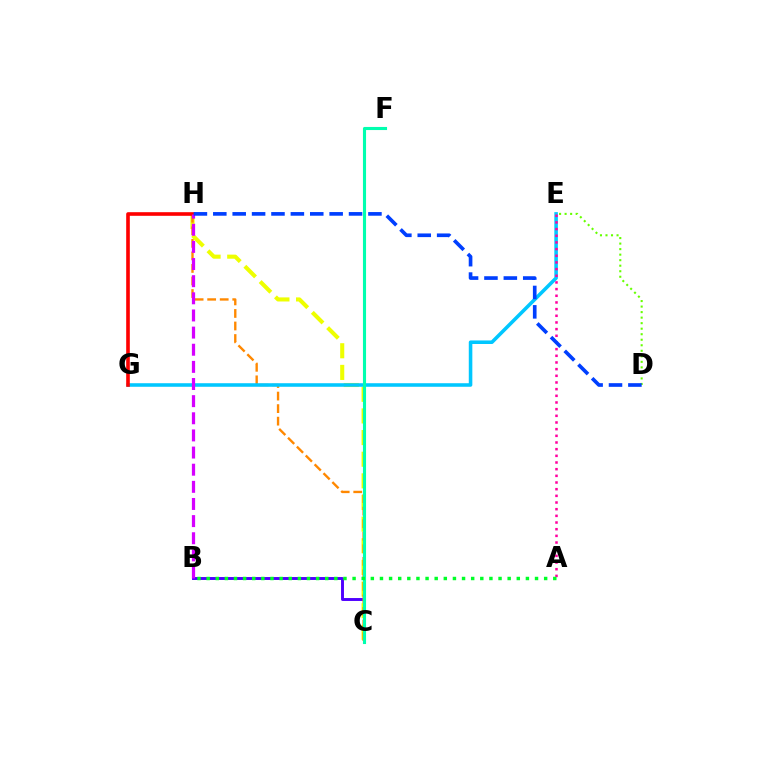{('B', 'C'): [{'color': '#4f00ff', 'line_style': 'solid', 'thickness': 2.11}], ('C', 'H'): [{'color': '#eeff00', 'line_style': 'dashed', 'thickness': 2.94}, {'color': '#ff8800', 'line_style': 'dashed', 'thickness': 1.7}], ('E', 'G'): [{'color': '#00c7ff', 'line_style': 'solid', 'thickness': 2.56}], ('G', 'H'): [{'color': '#ff0000', 'line_style': 'solid', 'thickness': 2.61}], ('C', 'F'): [{'color': '#00ffaf', 'line_style': 'solid', 'thickness': 2.23}], ('A', 'E'): [{'color': '#ff00a0', 'line_style': 'dotted', 'thickness': 1.81}], ('D', 'E'): [{'color': '#66ff00', 'line_style': 'dotted', 'thickness': 1.5}], ('A', 'B'): [{'color': '#00ff27', 'line_style': 'dotted', 'thickness': 2.48}], ('B', 'H'): [{'color': '#d600ff', 'line_style': 'dashed', 'thickness': 2.33}], ('D', 'H'): [{'color': '#003fff', 'line_style': 'dashed', 'thickness': 2.63}]}